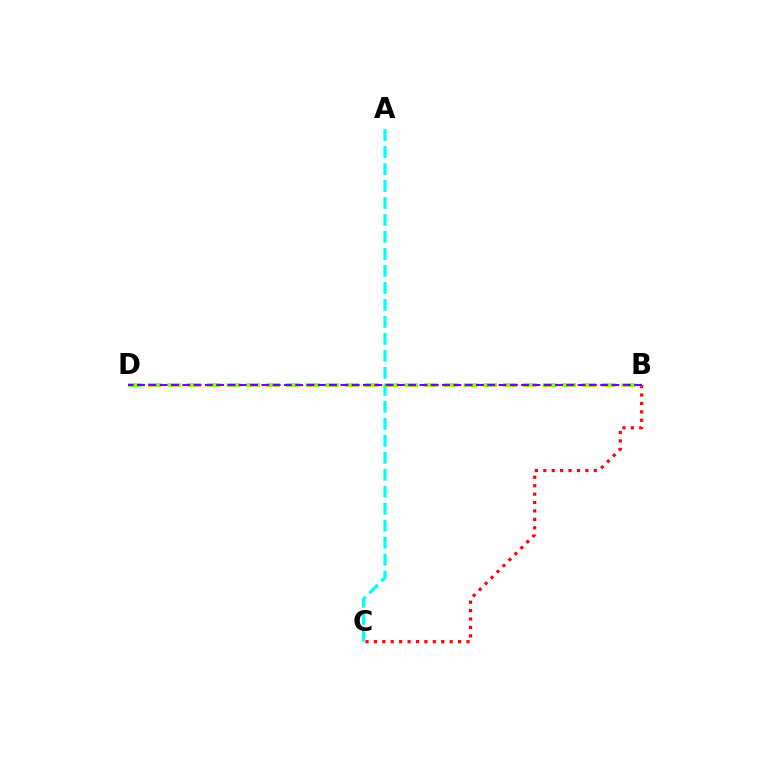{('B', 'C'): [{'color': '#ff0000', 'line_style': 'dotted', 'thickness': 2.29}], ('A', 'C'): [{'color': '#00fff6', 'line_style': 'dashed', 'thickness': 2.31}], ('B', 'D'): [{'color': '#84ff00', 'line_style': 'dashed', 'thickness': 2.68}, {'color': '#7200ff', 'line_style': 'dashed', 'thickness': 1.53}]}